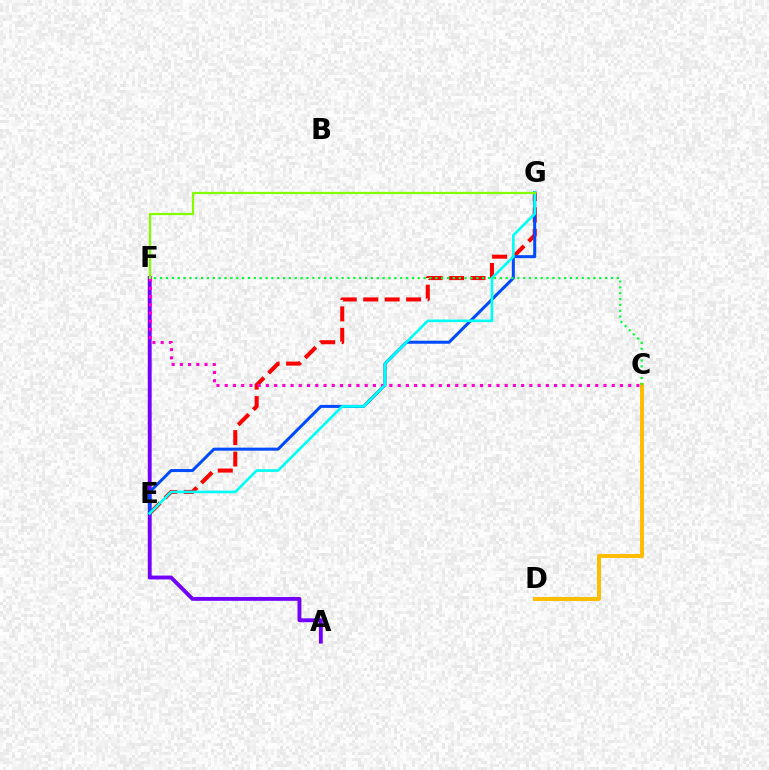{('E', 'G'): [{'color': '#ff0000', 'line_style': 'dashed', 'thickness': 2.91}, {'color': '#004bff', 'line_style': 'solid', 'thickness': 2.18}, {'color': '#00fff6', 'line_style': 'solid', 'thickness': 1.9}], ('A', 'F'): [{'color': '#7200ff', 'line_style': 'solid', 'thickness': 2.79}], ('C', 'D'): [{'color': '#ffbd00', 'line_style': 'solid', 'thickness': 2.89}], ('C', 'F'): [{'color': '#ff00cf', 'line_style': 'dotted', 'thickness': 2.24}, {'color': '#00ff39', 'line_style': 'dotted', 'thickness': 1.59}], ('F', 'G'): [{'color': '#84ff00', 'line_style': 'solid', 'thickness': 1.62}]}